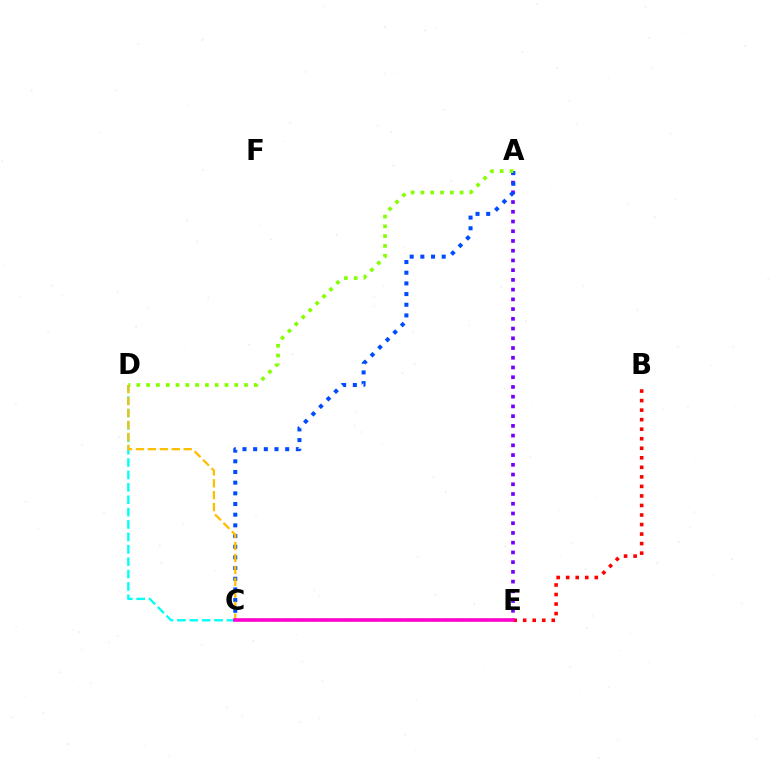{('A', 'E'): [{'color': '#7200ff', 'line_style': 'dotted', 'thickness': 2.64}], ('C', 'D'): [{'color': '#00fff6', 'line_style': 'dashed', 'thickness': 1.68}, {'color': '#ffbd00', 'line_style': 'dashed', 'thickness': 1.62}], ('C', 'E'): [{'color': '#00ff39', 'line_style': 'dashed', 'thickness': 1.66}, {'color': '#ff00cf', 'line_style': 'solid', 'thickness': 2.59}], ('A', 'C'): [{'color': '#004bff', 'line_style': 'dotted', 'thickness': 2.9}], ('A', 'D'): [{'color': '#84ff00', 'line_style': 'dotted', 'thickness': 2.66}], ('B', 'E'): [{'color': '#ff0000', 'line_style': 'dotted', 'thickness': 2.59}]}